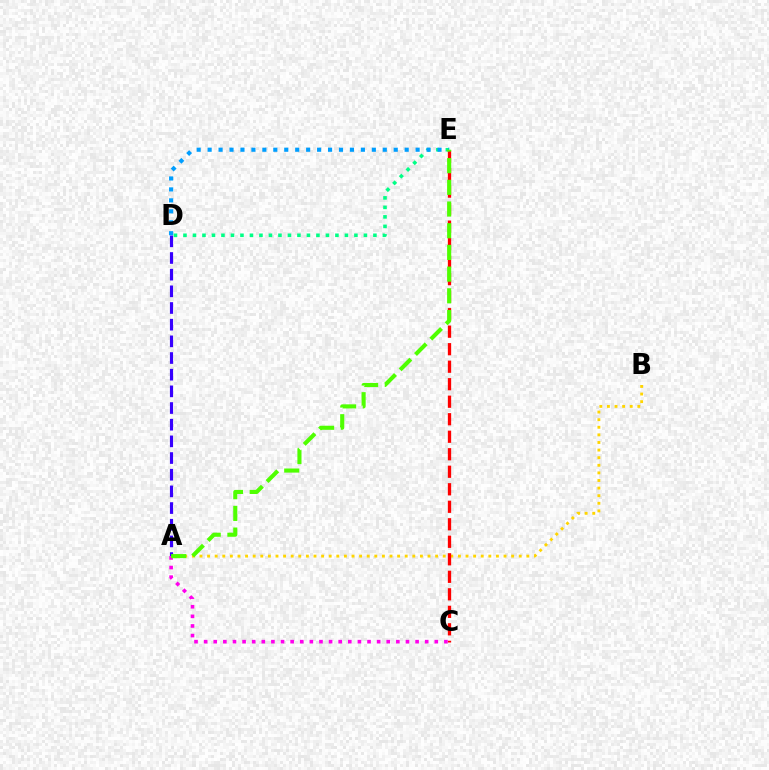{('A', 'B'): [{'color': '#ffd500', 'line_style': 'dotted', 'thickness': 2.07}], ('D', 'E'): [{'color': '#00ff86', 'line_style': 'dotted', 'thickness': 2.58}, {'color': '#009eff', 'line_style': 'dotted', 'thickness': 2.97}], ('C', 'E'): [{'color': '#ff0000', 'line_style': 'dashed', 'thickness': 2.38}], ('A', 'D'): [{'color': '#3700ff', 'line_style': 'dashed', 'thickness': 2.26}], ('A', 'C'): [{'color': '#ff00ed', 'line_style': 'dotted', 'thickness': 2.61}], ('A', 'E'): [{'color': '#4fff00', 'line_style': 'dashed', 'thickness': 2.95}]}